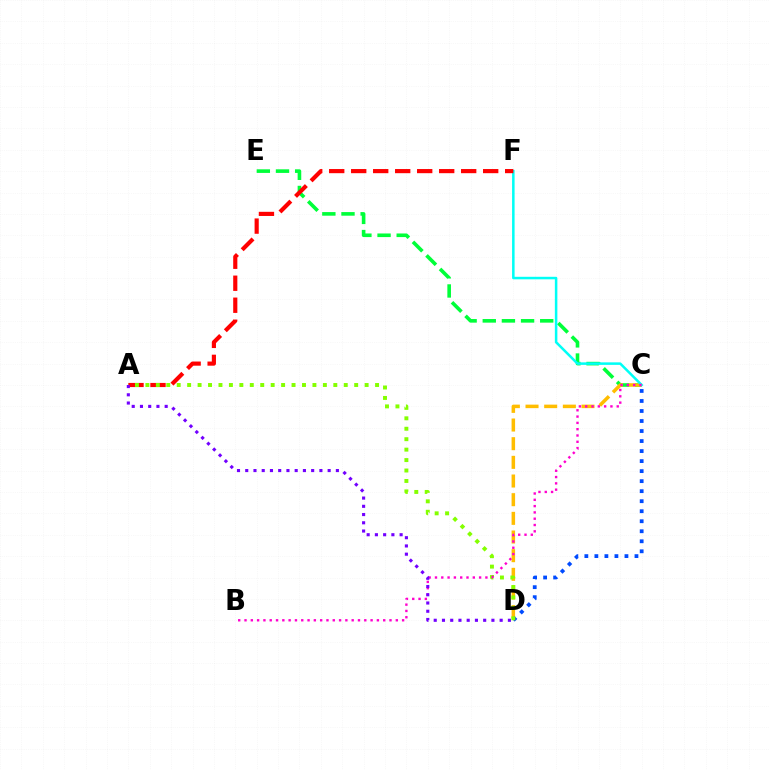{('C', 'E'): [{'color': '#00ff39', 'line_style': 'dashed', 'thickness': 2.6}], ('C', 'D'): [{'color': '#ffbd00', 'line_style': 'dashed', 'thickness': 2.54}, {'color': '#004bff', 'line_style': 'dotted', 'thickness': 2.72}], ('C', 'F'): [{'color': '#00fff6', 'line_style': 'solid', 'thickness': 1.81}], ('A', 'F'): [{'color': '#ff0000', 'line_style': 'dashed', 'thickness': 2.99}], ('A', 'D'): [{'color': '#84ff00', 'line_style': 'dotted', 'thickness': 2.84}, {'color': '#7200ff', 'line_style': 'dotted', 'thickness': 2.24}], ('B', 'C'): [{'color': '#ff00cf', 'line_style': 'dotted', 'thickness': 1.71}]}